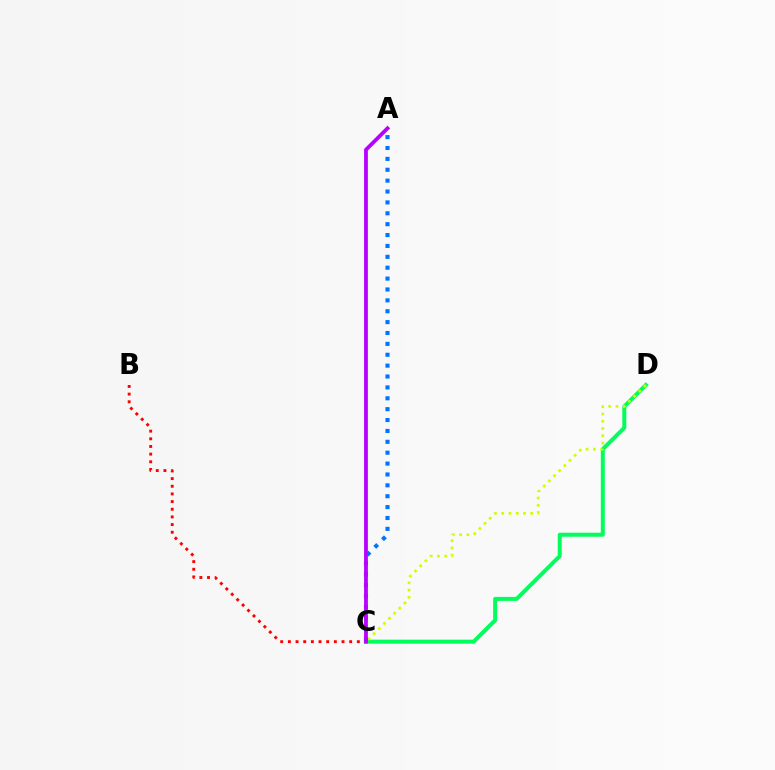{('B', 'C'): [{'color': '#ff0000', 'line_style': 'dotted', 'thickness': 2.08}], ('C', 'D'): [{'color': '#00ff5c', 'line_style': 'solid', 'thickness': 2.88}, {'color': '#d1ff00', 'line_style': 'dotted', 'thickness': 1.97}], ('A', 'C'): [{'color': '#0074ff', 'line_style': 'dotted', 'thickness': 2.96}, {'color': '#b900ff', 'line_style': 'solid', 'thickness': 2.73}]}